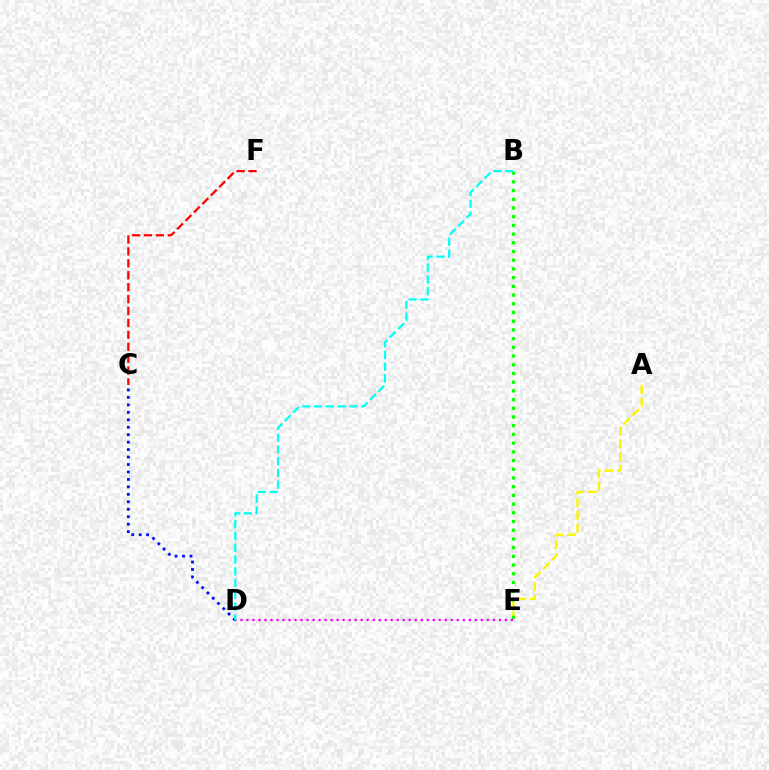{('C', 'F'): [{'color': '#ff0000', 'line_style': 'dashed', 'thickness': 1.62}], ('C', 'D'): [{'color': '#0010ff', 'line_style': 'dotted', 'thickness': 2.03}], ('A', 'E'): [{'color': '#fcf500', 'line_style': 'dashed', 'thickness': 1.72}], ('B', 'E'): [{'color': '#08ff00', 'line_style': 'dotted', 'thickness': 2.37}], ('D', 'E'): [{'color': '#ee00ff', 'line_style': 'dotted', 'thickness': 1.63}], ('B', 'D'): [{'color': '#00fff6', 'line_style': 'dashed', 'thickness': 1.6}]}